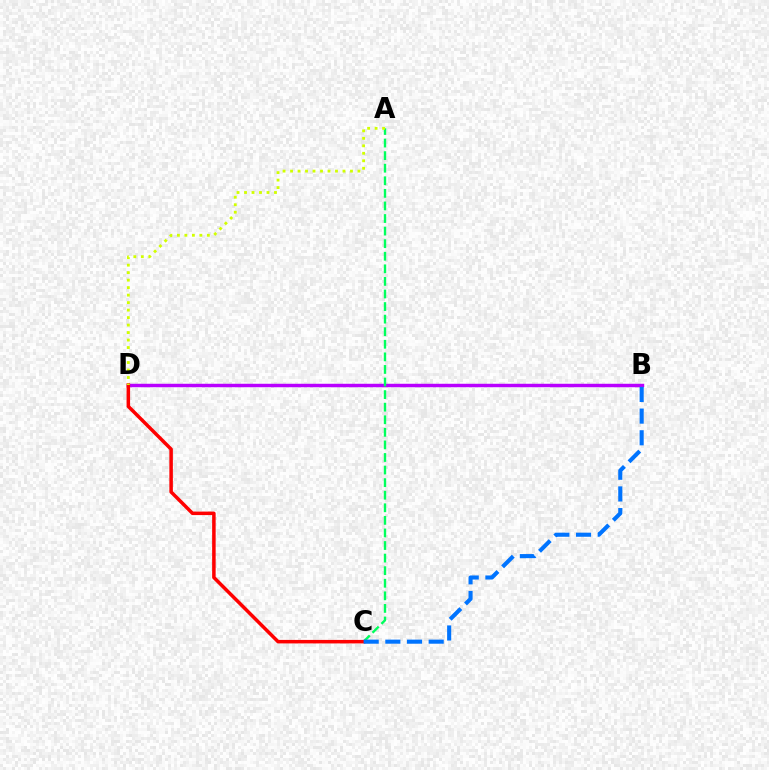{('B', 'D'): [{'color': '#b900ff', 'line_style': 'solid', 'thickness': 2.49}], ('A', 'C'): [{'color': '#00ff5c', 'line_style': 'dashed', 'thickness': 1.71}], ('C', 'D'): [{'color': '#ff0000', 'line_style': 'solid', 'thickness': 2.53}], ('A', 'D'): [{'color': '#d1ff00', 'line_style': 'dotted', 'thickness': 2.04}], ('B', 'C'): [{'color': '#0074ff', 'line_style': 'dashed', 'thickness': 2.94}]}